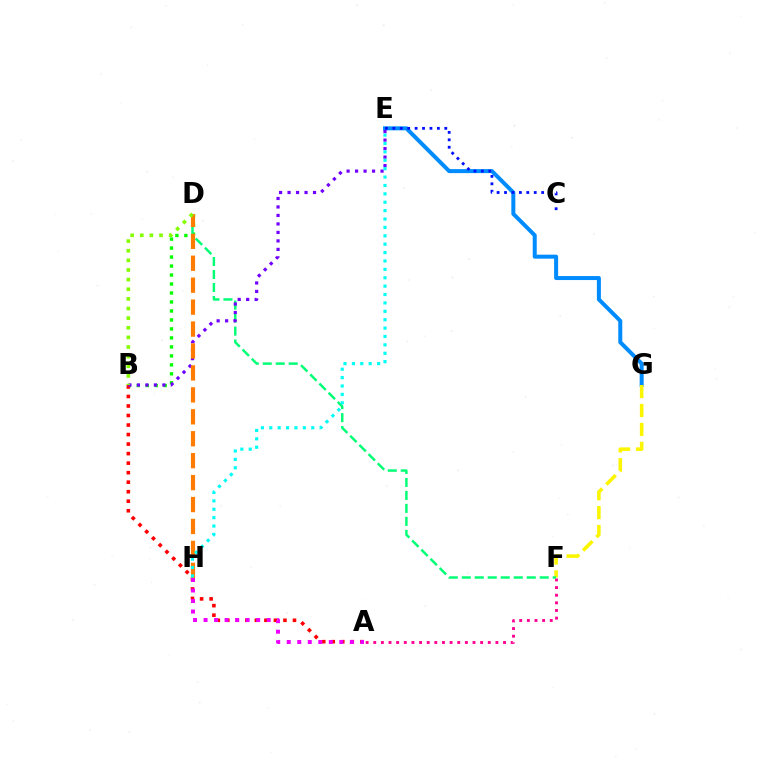{('E', 'G'): [{'color': '#008cff', 'line_style': 'solid', 'thickness': 2.88}], ('B', 'D'): [{'color': '#08ff00', 'line_style': 'dotted', 'thickness': 2.44}, {'color': '#84ff00', 'line_style': 'dotted', 'thickness': 2.62}], ('A', 'F'): [{'color': '#ff0094', 'line_style': 'dotted', 'thickness': 2.07}], ('F', 'G'): [{'color': '#fcf500', 'line_style': 'dashed', 'thickness': 2.57}], ('A', 'B'): [{'color': '#ff0000', 'line_style': 'dotted', 'thickness': 2.59}], ('C', 'E'): [{'color': '#0010ff', 'line_style': 'dotted', 'thickness': 2.02}], ('A', 'H'): [{'color': '#ee00ff', 'line_style': 'dotted', 'thickness': 2.86}], ('D', 'F'): [{'color': '#00ff74', 'line_style': 'dashed', 'thickness': 1.76}], ('B', 'E'): [{'color': '#7200ff', 'line_style': 'dotted', 'thickness': 2.31}], ('D', 'H'): [{'color': '#ff7c00', 'line_style': 'dashed', 'thickness': 2.98}], ('E', 'H'): [{'color': '#00fff6', 'line_style': 'dotted', 'thickness': 2.28}]}